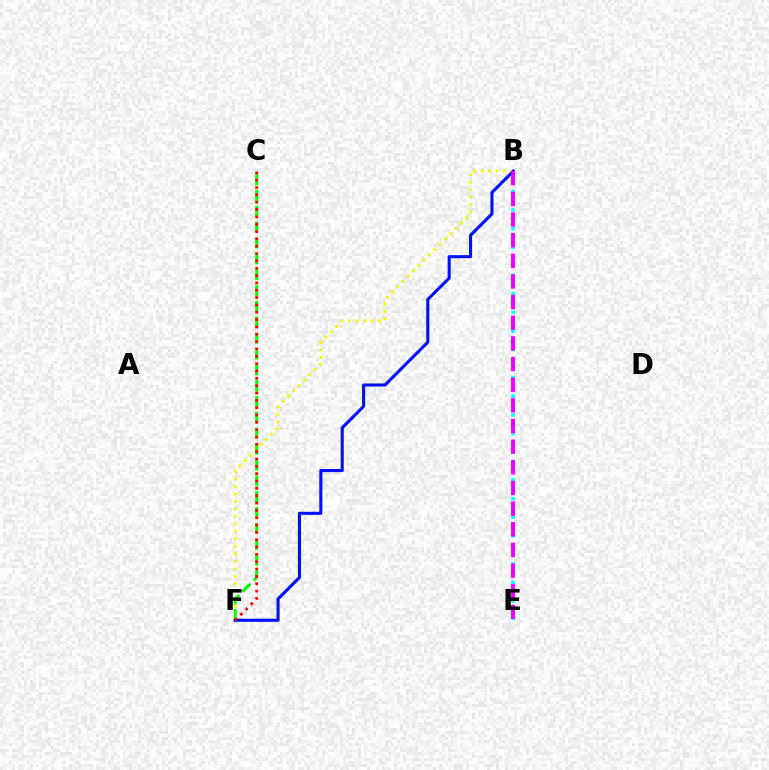{('B', 'F'): [{'color': '#fcf500', 'line_style': 'dotted', 'thickness': 2.03}, {'color': '#0010ff', 'line_style': 'solid', 'thickness': 2.22}], ('C', 'F'): [{'color': '#08ff00', 'line_style': 'dashed', 'thickness': 2.15}, {'color': '#ff0000', 'line_style': 'dotted', 'thickness': 1.99}], ('B', 'E'): [{'color': '#00fff6', 'line_style': 'dotted', 'thickness': 2.53}, {'color': '#ee00ff', 'line_style': 'dashed', 'thickness': 2.81}]}